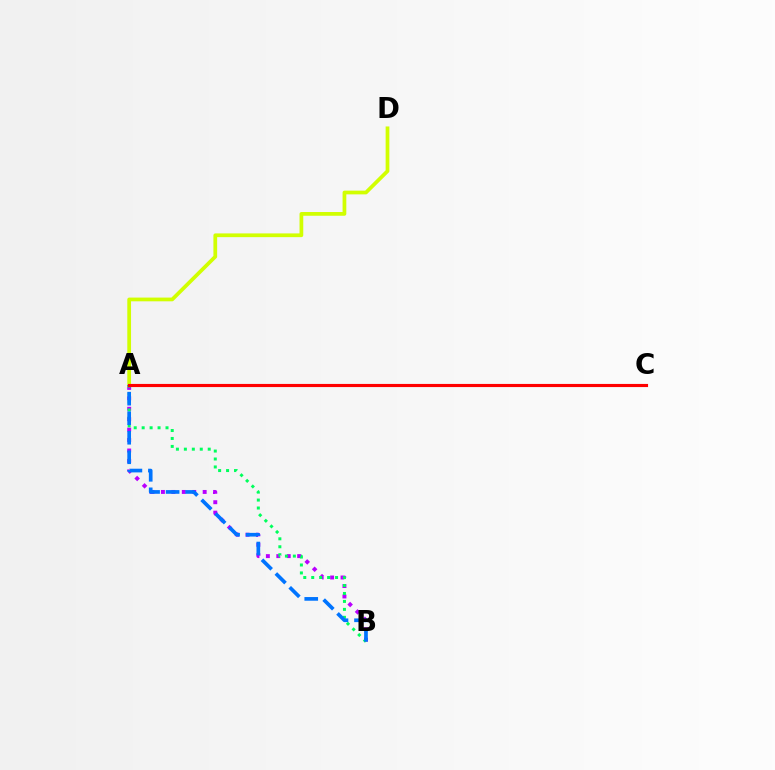{('A', 'B'): [{'color': '#b900ff', 'line_style': 'dotted', 'thickness': 2.84}, {'color': '#00ff5c', 'line_style': 'dotted', 'thickness': 2.16}, {'color': '#0074ff', 'line_style': 'dashed', 'thickness': 2.65}], ('A', 'D'): [{'color': '#d1ff00', 'line_style': 'solid', 'thickness': 2.69}], ('A', 'C'): [{'color': '#ff0000', 'line_style': 'solid', 'thickness': 2.26}]}